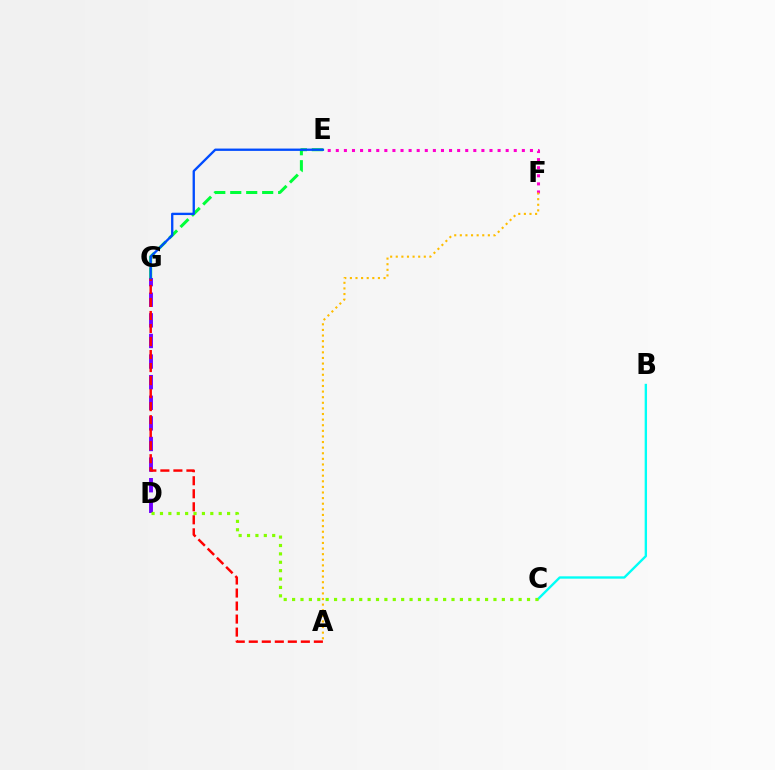{('E', 'F'): [{'color': '#ff00cf', 'line_style': 'dotted', 'thickness': 2.2}], ('D', 'G'): [{'color': '#7200ff', 'line_style': 'dashed', 'thickness': 2.8}], ('E', 'G'): [{'color': '#00ff39', 'line_style': 'dashed', 'thickness': 2.17}, {'color': '#004bff', 'line_style': 'solid', 'thickness': 1.68}], ('B', 'C'): [{'color': '#00fff6', 'line_style': 'solid', 'thickness': 1.7}], ('C', 'D'): [{'color': '#84ff00', 'line_style': 'dotted', 'thickness': 2.28}], ('A', 'G'): [{'color': '#ff0000', 'line_style': 'dashed', 'thickness': 1.77}], ('A', 'F'): [{'color': '#ffbd00', 'line_style': 'dotted', 'thickness': 1.52}]}